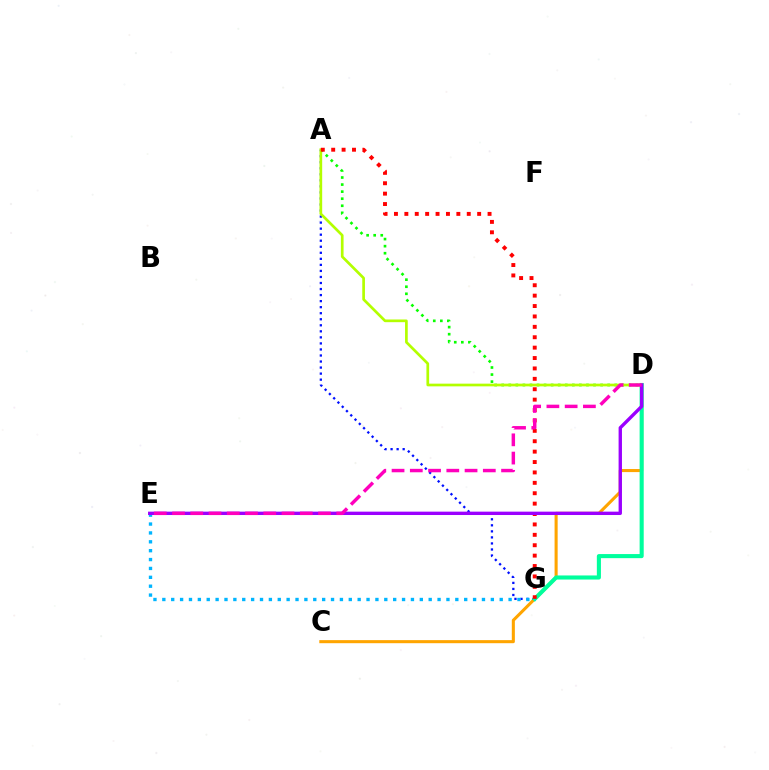{('C', 'D'): [{'color': '#ffa500', 'line_style': 'solid', 'thickness': 2.21}], ('A', 'G'): [{'color': '#0010ff', 'line_style': 'dotted', 'thickness': 1.64}, {'color': '#ff0000', 'line_style': 'dotted', 'thickness': 2.83}], ('A', 'D'): [{'color': '#08ff00', 'line_style': 'dotted', 'thickness': 1.92}, {'color': '#b3ff00', 'line_style': 'solid', 'thickness': 1.94}], ('D', 'G'): [{'color': '#00ff9d', 'line_style': 'solid', 'thickness': 2.94}], ('E', 'G'): [{'color': '#00b5ff', 'line_style': 'dotted', 'thickness': 2.41}], ('D', 'E'): [{'color': '#9b00ff', 'line_style': 'solid', 'thickness': 2.42}, {'color': '#ff00bd', 'line_style': 'dashed', 'thickness': 2.48}]}